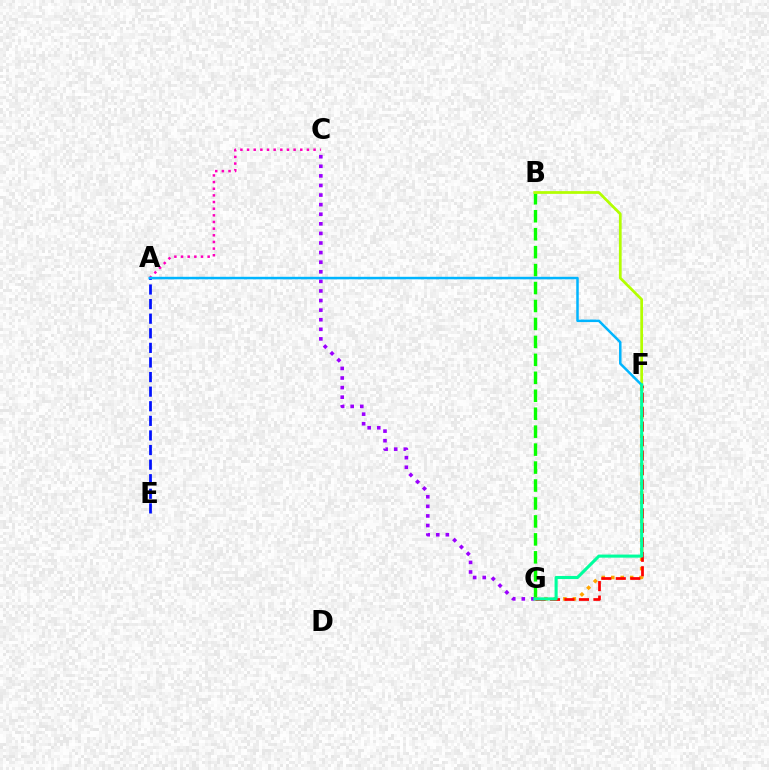{('B', 'G'): [{'color': '#08ff00', 'line_style': 'dashed', 'thickness': 2.44}], ('C', 'G'): [{'color': '#9b00ff', 'line_style': 'dotted', 'thickness': 2.61}], ('A', 'C'): [{'color': '#ff00bd', 'line_style': 'dotted', 'thickness': 1.81}], ('F', 'G'): [{'color': '#ffa500', 'line_style': 'dotted', 'thickness': 2.57}, {'color': '#ff0000', 'line_style': 'dashed', 'thickness': 1.97}, {'color': '#00ff9d', 'line_style': 'solid', 'thickness': 2.22}], ('B', 'F'): [{'color': '#b3ff00', 'line_style': 'solid', 'thickness': 1.97}], ('A', 'E'): [{'color': '#0010ff', 'line_style': 'dashed', 'thickness': 1.98}], ('A', 'F'): [{'color': '#00b5ff', 'line_style': 'solid', 'thickness': 1.8}]}